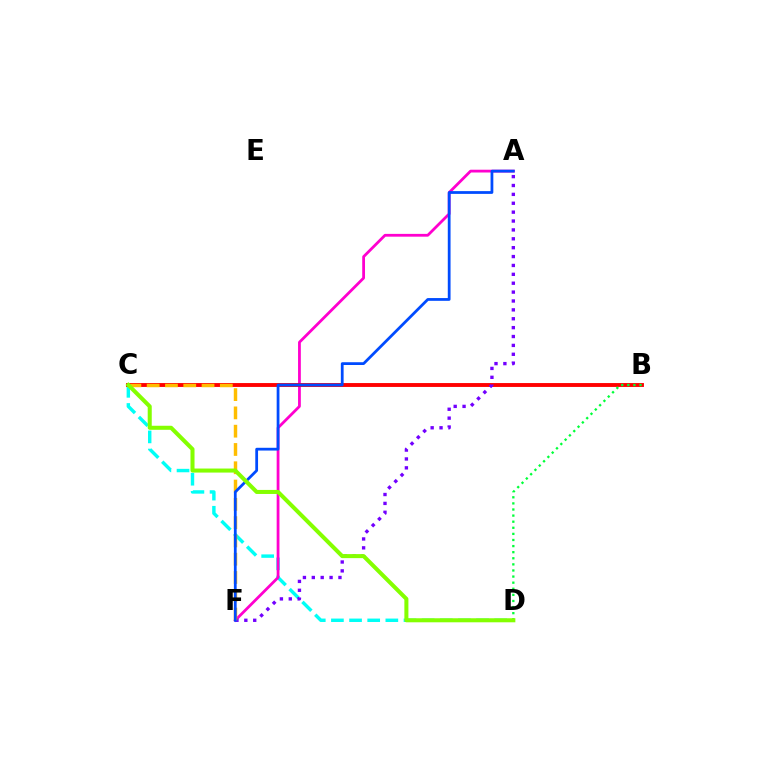{('C', 'D'): [{'color': '#00fff6', 'line_style': 'dashed', 'thickness': 2.46}, {'color': '#84ff00', 'line_style': 'solid', 'thickness': 2.91}], ('A', 'F'): [{'color': '#ff00cf', 'line_style': 'solid', 'thickness': 2.01}, {'color': '#7200ff', 'line_style': 'dotted', 'thickness': 2.41}, {'color': '#004bff', 'line_style': 'solid', 'thickness': 1.99}], ('B', 'C'): [{'color': '#ff0000', 'line_style': 'solid', 'thickness': 2.79}], ('C', 'F'): [{'color': '#ffbd00', 'line_style': 'dashed', 'thickness': 2.48}], ('B', 'D'): [{'color': '#00ff39', 'line_style': 'dotted', 'thickness': 1.66}]}